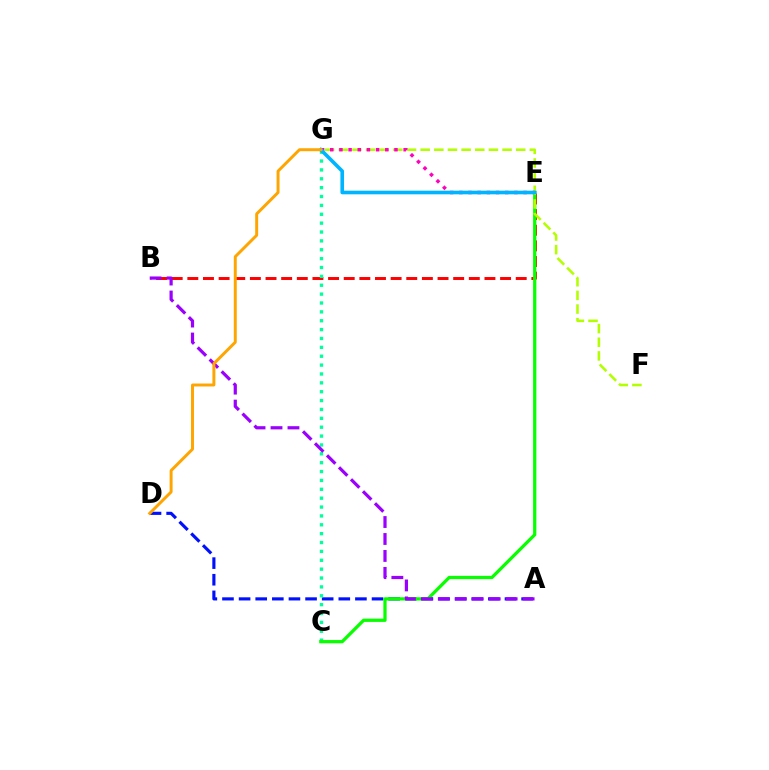{('B', 'E'): [{'color': '#ff0000', 'line_style': 'dashed', 'thickness': 2.12}], ('A', 'D'): [{'color': '#0010ff', 'line_style': 'dashed', 'thickness': 2.26}], ('C', 'G'): [{'color': '#00ff9d', 'line_style': 'dotted', 'thickness': 2.41}], ('C', 'E'): [{'color': '#08ff00', 'line_style': 'solid', 'thickness': 2.34}], ('F', 'G'): [{'color': '#b3ff00', 'line_style': 'dashed', 'thickness': 1.85}], ('E', 'G'): [{'color': '#ff00bd', 'line_style': 'dotted', 'thickness': 2.49}, {'color': '#00b5ff', 'line_style': 'solid', 'thickness': 2.61}], ('A', 'B'): [{'color': '#9b00ff', 'line_style': 'dashed', 'thickness': 2.3}], ('D', 'G'): [{'color': '#ffa500', 'line_style': 'solid', 'thickness': 2.13}]}